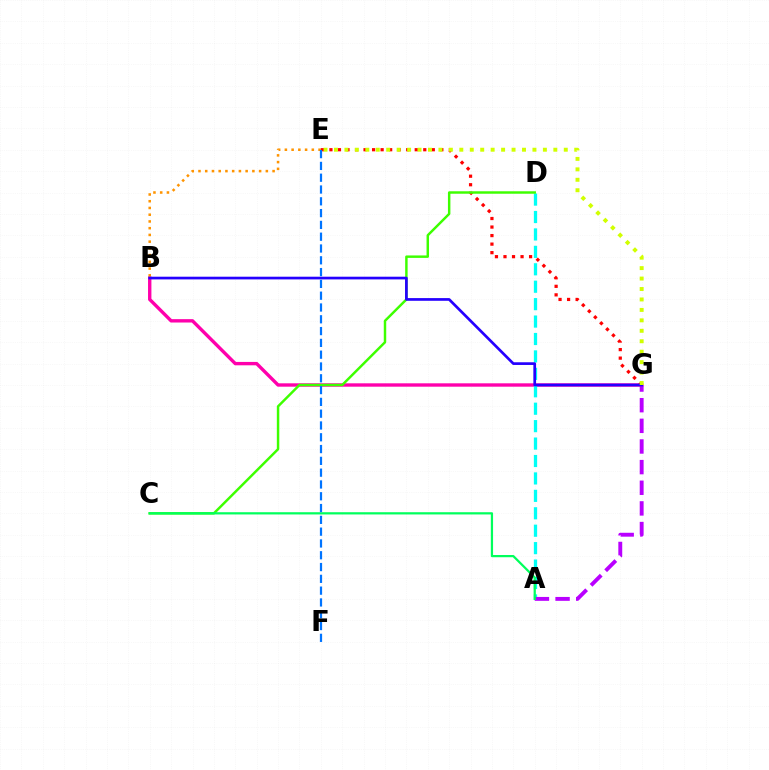{('B', 'G'): [{'color': '#ff00ac', 'line_style': 'solid', 'thickness': 2.43}, {'color': '#2500ff', 'line_style': 'solid', 'thickness': 1.94}], ('B', 'E'): [{'color': '#ff9400', 'line_style': 'dotted', 'thickness': 1.83}], ('A', 'D'): [{'color': '#00fff6', 'line_style': 'dashed', 'thickness': 2.37}], ('A', 'G'): [{'color': '#b900ff', 'line_style': 'dashed', 'thickness': 2.8}], ('E', 'G'): [{'color': '#ff0000', 'line_style': 'dotted', 'thickness': 2.32}, {'color': '#d1ff00', 'line_style': 'dotted', 'thickness': 2.84}], ('C', 'D'): [{'color': '#3dff00', 'line_style': 'solid', 'thickness': 1.77}], ('A', 'C'): [{'color': '#00ff5c', 'line_style': 'solid', 'thickness': 1.61}], ('E', 'F'): [{'color': '#0074ff', 'line_style': 'dashed', 'thickness': 1.6}]}